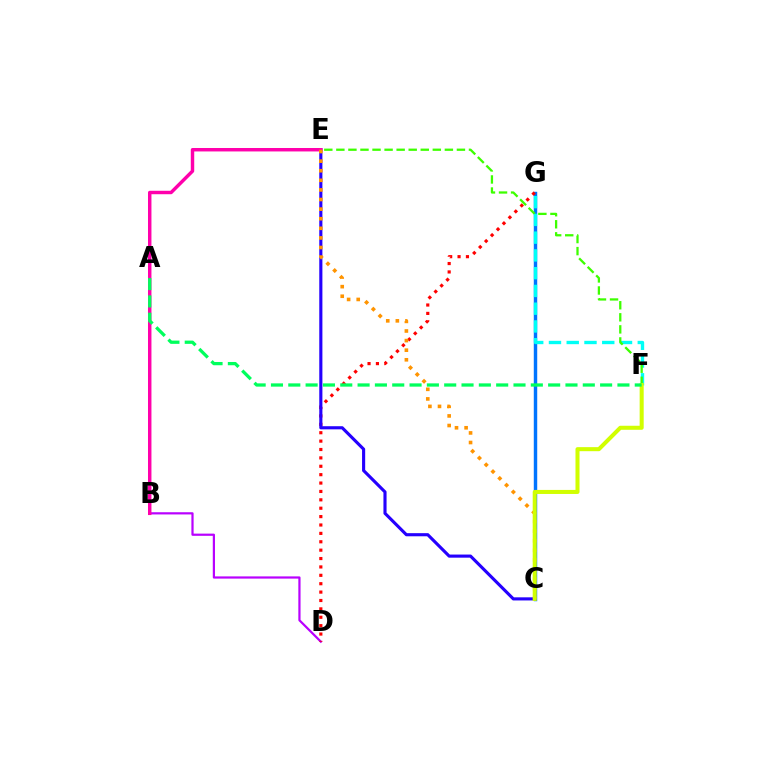{('B', 'D'): [{'color': '#b900ff', 'line_style': 'solid', 'thickness': 1.59}], ('C', 'G'): [{'color': '#0074ff', 'line_style': 'solid', 'thickness': 2.48}], ('D', 'G'): [{'color': '#ff0000', 'line_style': 'dotted', 'thickness': 2.28}], ('F', 'G'): [{'color': '#00fff6', 'line_style': 'dashed', 'thickness': 2.41}], ('C', 'E'): [{'color': '#2500ff', 'line_style': 'solid', 'thickness': 2.25}, {'color': '#ff9400', 'line_style': 'dotted', 'thickness': 2.61}], ('B', 'E'): [{'color': '#ff00ac', 'line_style': 'solid', 'thickness': 2.48}], ('E', 'F'): [{'color': '#3dff00', 'line_style': 'dashed', 'thickness': 1.64}], ('C', 'F'): [{'color': '#d1ff00', 'line_style': 'solid', 'thickness': 2.91}], ('A', 'F'): [{'color': '#00ff5c', 'line_style': 'dashed', 'thickness': 2.35}]}